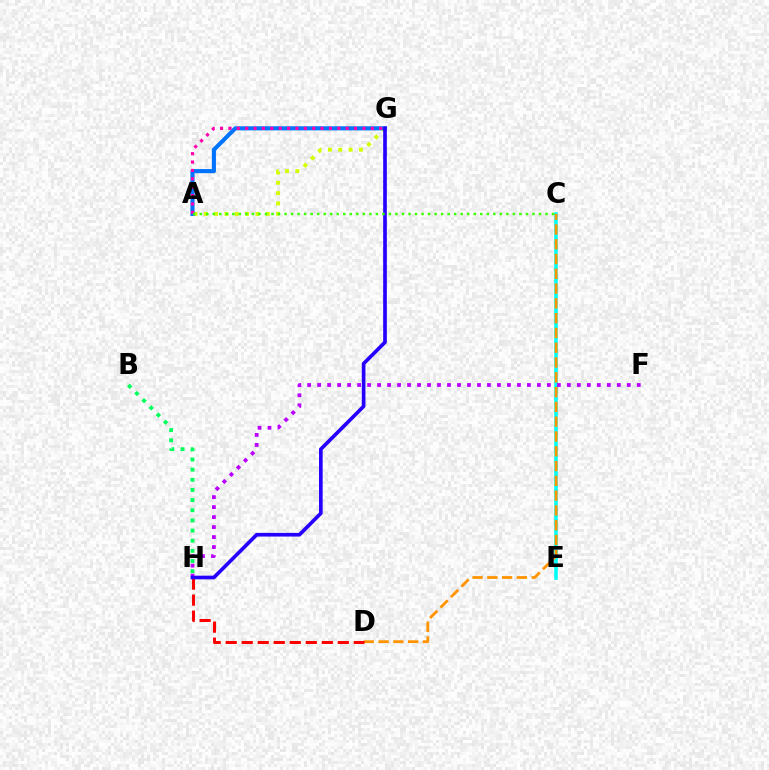{('B', 'H'): [{'color': '#00ff5c', 'line_style': 'dotted', 'thickness': 2.76}], ('C', 'E'): [{'color': '#00fff6', 'line_style': 'solid', 'thickness': 2.58}], ('C', 'D'): [{'color': '#ff9400', 'line_style': 'dashed', 'thickness': 2.01}], ('A', 'G'): [{'color': '#d1ff00', 'line_style': 'dotted', 'thickness': 2.81}, {'color': '#0074ff', 'line_style': 'solid', 'thickness': 2.96}, {'color': '#ff00ac', 'line_style': 'dotted', 'thickness': 2.28}], ('F', 'H'): [{'color': '#b900ff', 'line_style': 'dotted', 'thickness': 2.71}], ('D', 'H'): [{'color': '#ff0000', 'line_style': 'dashed', 'thickness': 2.18}], ('G', 'H'): [{'color': '#2500ff', 'line_style': 'solid', 'thickness': 2.64}], ('A', 'C'): [{'color': '#3dff00', 'line_style': 'dotted', 'thickness': 1.77}]}